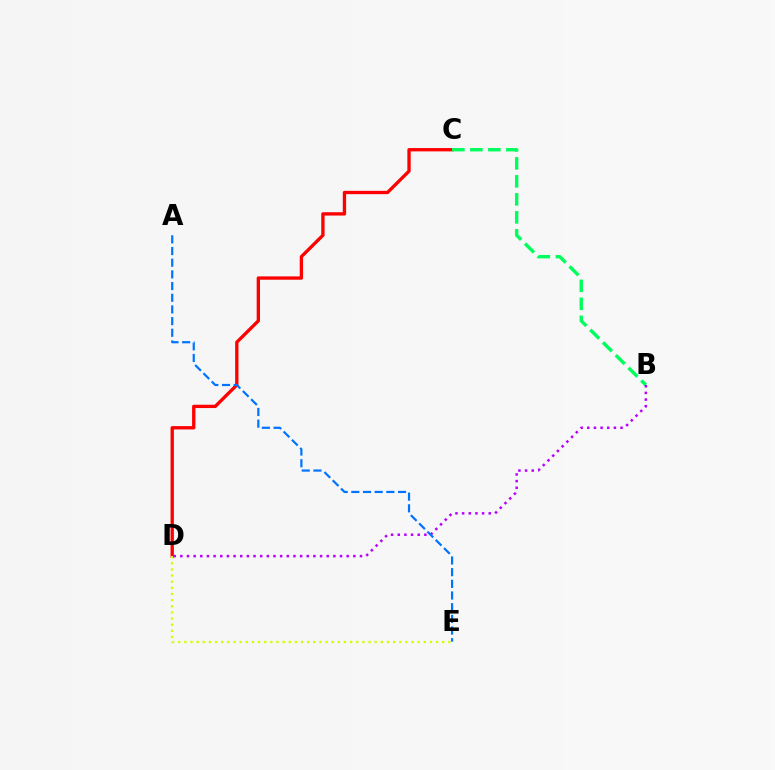{('C', 'D'): [{'color': '#ff0000', 'line_style': 'solid', 'thickness': 2.39}], ('B', 'C'): [{'color': '#00ff5c', 'line_style': 'dashed', 'thickness': 2.44}], ('B', 'D'): [{'color': '#b900ff', 'line_style': 'dotted', 'thickness': 1.81}], ('A', 'E'): [{'color': '#0074ff', 'line_style': 'dashed', 'thickness': 1.59}], ('D', 'E'): [{'color': '#d1ff00', 'line_style': 'dotted', 'thickness': 1.67}]}